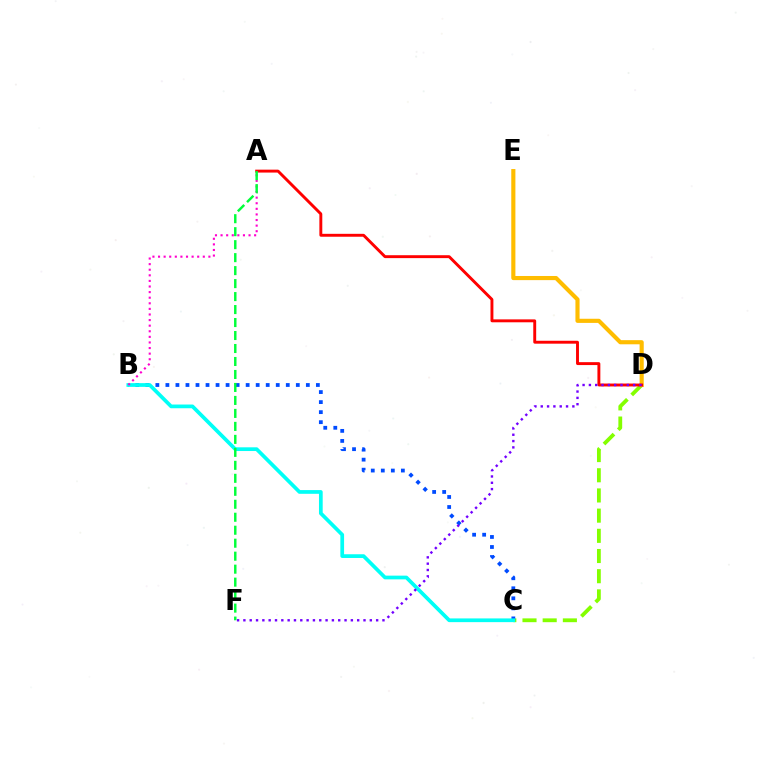{('C', 'D'): [{'color': '#84ff00', 'line_style': 'dashed', 'thickness': 2.74}], ('B', 'C'): [{'color': '#004bff', 'line_style': 'dotted', 'thickness': 2.73}, {'color': '#00fff6', 'line_style': 'solid', 'thickness': 2.68}], ('D', 'E'): [{'color': '#ffbd00', 'line_style': 'solid', 'thickness': 2.98}], ('A', 'B'): [{'color': '#ff00cf', 'line_style': 'dotted', 'thickness': 1.52}], ('A', 'D'): [{'color': '#ff0000', 'line_style': 'solid', 'thickness': 2.1}], ('D', 'F'): [{'color': '#7200ff', 'line_style': 'dotted', 'thickness': 1.72}], ('A', 'F'): [{'color': '#00ff39', 'line_style': 'dashed', 'thickness': 1.76}]}